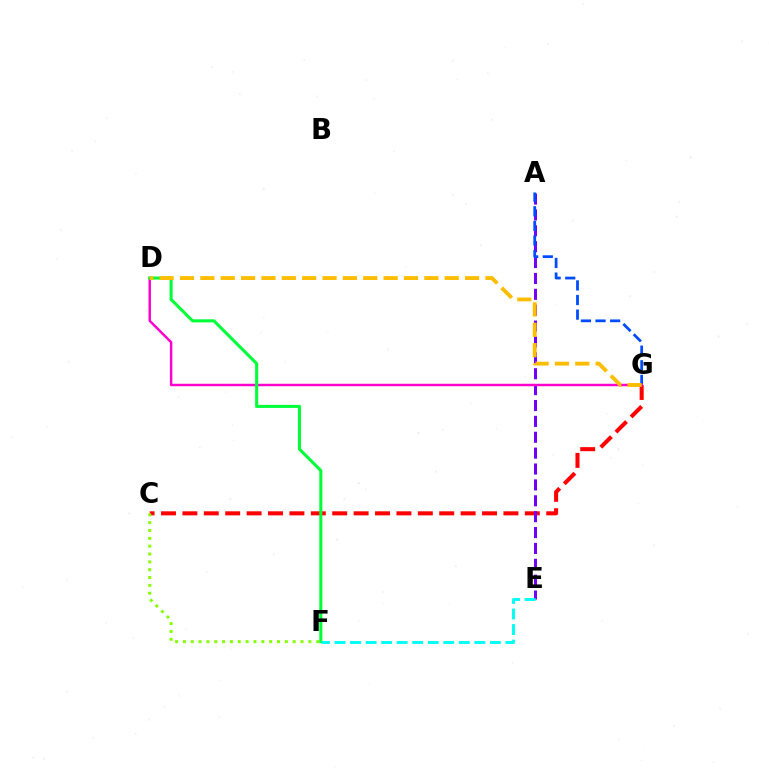{('C', 'G'): [{'color': '#ff0000', 'line_style': 'dashed', 'thickness': 2.91}], ('A', 'E'): [{'color': '#7200ff', 'line_style': 'dashed', 'thickness': 2.16}], ('C', 'F'): [{'color': '#84ff00', 'line_style': 'dotted', 'thickness': 2.13}], ('A', 'G'): [{'color': '#004bff', 'line_style': 'dashed', 'thickness': 1.99}], ('D', 'G'): [{'color': '#ff00cf', 'line_style': 'solid', 'thickness': 1.78}, {'color': '#ffbd00', 'line_style': 'dashed', 'thickness': 2.77}], ('D', 'F'): [{'color': '#00ff39', 'line_style': 'solid', 'thickness': 2.21}], ('E', 'F'): [{'color': '#00fff6', 'line_style': 'dashed', 'thickness': 2.11}]}